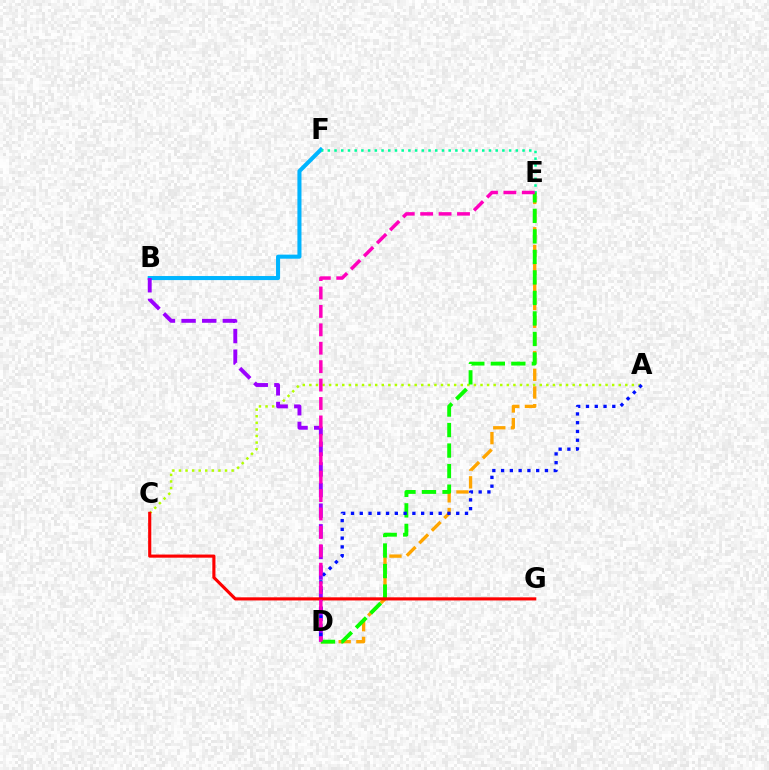{('B', 'F'): [{'color': '#00b5ff', 'line_style': 'solid', 'thickness': 2.93}], ('A', 'C'): [{'color': '#b3ff00', 'line_style': 'dotted', 'thickness': 1.79}], ('D', 'E'): [{'color': '#ffa500', 'line_style': 'dashed', 'thickness': 2.4}, {'color': '#08ff00', 'line_style': 'dashed', 'thickness': 2.79}, {'color': '#ff00bd', 'line_style': 'dashed', 'thickness': 2.5}], ('B', 'D'): [{'color': '#9b00ff', 'line_style': 'dashed', 'thickness': 2.8}], ('E', 'F'): [{'color': '#00ff9d', 'line_style': 'dotted', 'thickness': 1.82}], ('A', 'D'): [{'color': '#0010ff', 'line_style': 'dotted', 'thickness': 2.38}], ('C', 'G'): [{'color': '#ff0000', 'line_style': 'solid', 'thickness': 2.25}]}